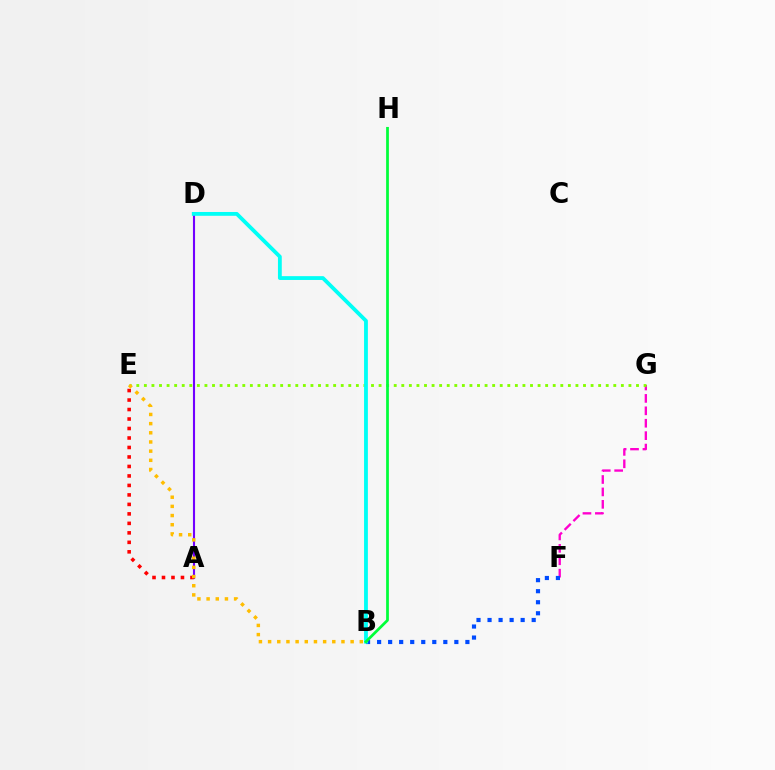{('F', 'G'): [{'color': '#ff00cf', 'line_style': 'dashed', 'thickness': 1.69}], ('A', 'D'): [{'color': '#7200ff', 'line_style': 'solid', 'thickness': 1.52}], ('A', 'E'): [{'color': '#ff0000', 'line_style': 'dotted', 'thickness': 2.58}], ('E', 'G'): [{'color': '#84ff00', 'line_style': 'dotted', 'thickness': 2.06}], ('B', 'E'): [{'color': '#ffbd00', 'line_style': 'dotted', 'thickness': 2.49}], ('B', 'F'): [{'color': '#004bff', 'line_style': 'dotted', 'thickness': 3.0}], ('B', 'D'): [{'color': '#00fff6', 'line_style': 'solid', 'thickness': 2.75}], ('B', 'H'): [{'color': '#00ff39', 'line_style': 'solid', 'thickness': 1.98}]}